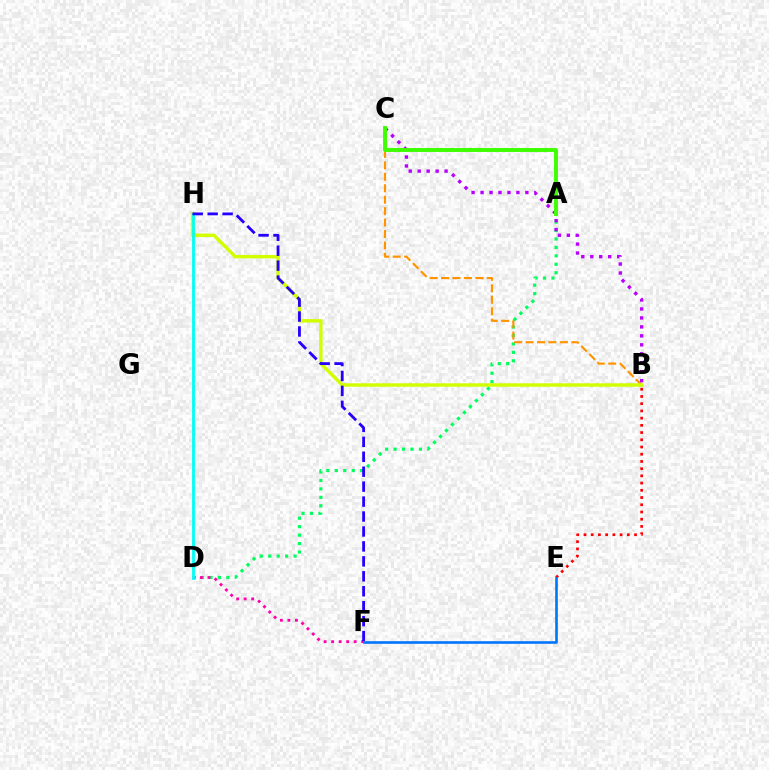{('B', 'E'): [{'color': '#ff0000', 'line_style': 'dotted', 'thickness': 1.96}], ('A', 'D'): [{'color': '#00ff5c', 'line_style': 'dotted', 'thickness': 2.3}], ('B', 'C'): [{'color': '#ff9400', 'line_style': 'dashed', 'thickness': 1.55}, {'color': '#b900ff', 'line_style': 'dotted', 'thickness': 2.44}], ('B', 'H'): [{'color': '#d1ff00', 'line_style': 'solid', 'thickness': 2.47}], ('D', 'F'): [{'color': '#ff00ac', 'line_style': 'dotted', 'thickness': 2.04}], ('D', 'H'): [{'color': '#00fff6', 'line_style': 'solid', 'thickness': 2.02}], ('F', 'H'): [{'color': '#2500ff', 'line_style': 'dashed', 'thickness': 2.03}], ('A', 'C'): [{'color': '#3dff00', 'line_style': 'solid', 'thickness': 2.82}], ('E', 'F'): [{'color': '#0074ff', 'line_style': 'solid', 'thickness': 1.88}]}